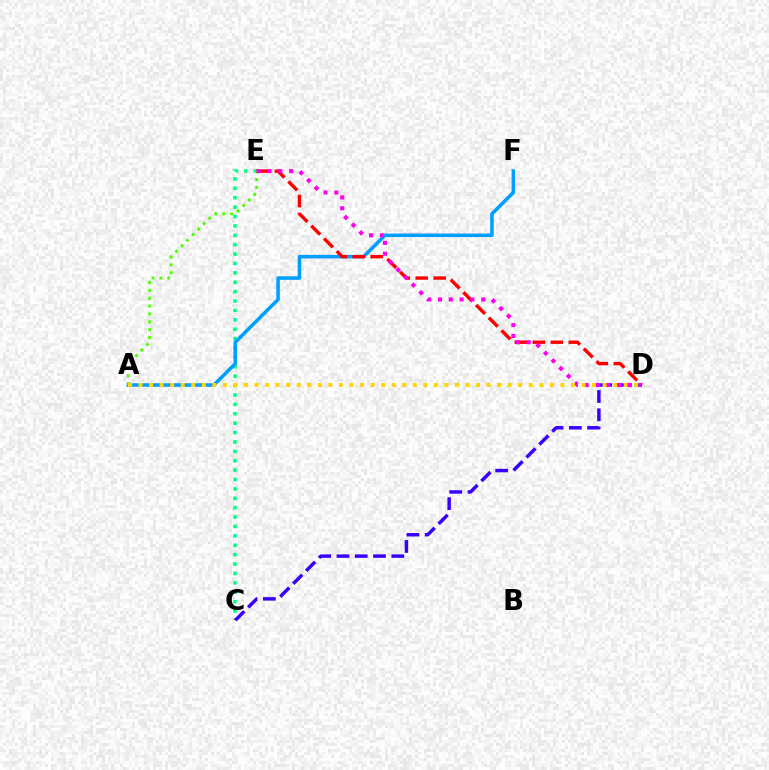{('C', 'E'): [{'color': '#00ff86', 'line_style': 'dotted', 'thickness': 2.55}], ('A', 'F'): [{'color': '#009eff', 'line_style': 'solid', 'thickness': 2.55}], ('A', 'E'): [{'color': '#4fff00', 'line_style': 'dotted', 'thickness': 2.13}], ('D', 'E'): [{'color': '#ff0000', 'line_style': 'dashed', 'thickness': 2.44}, {'color': '#ff00ed', 'line_style': 'dotted', 'thickness': 2.94}], ('C', 'D'): [{'color': '#3700ff', 'line_style': 'dashed', 'thickness': 2.48}], ('A', 'D'): [{'color': '#ffd500', 'line_style': 'dotted', 'thickness': 2.87}]}